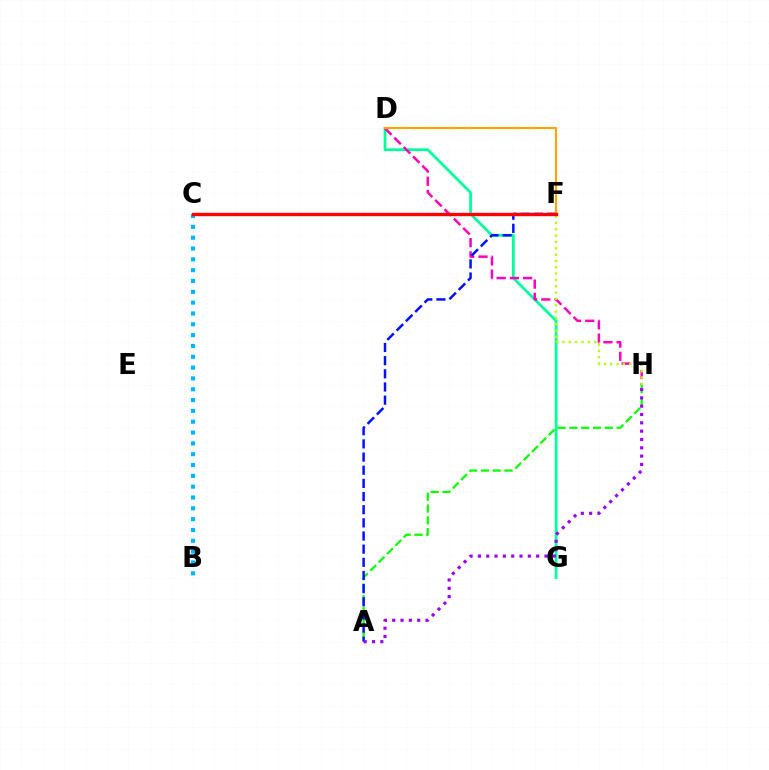{('D', 'G'): [{'color': '#00ff9d', 'line_style': 'solid', 'thickness': 2.0}], ('D', 'H'): [{'color': '#ff00bd', 'line_style': 'dashed', 'thickness': 1.79}], ('A', 'H'): [{'color': '#08ff00', 'line_style': 'dashed', 'thickness': 1.6}, {'color': '#9b00ff', 'line_style': 'dotted', 'thickness': 2.26}], ('F', 'H'): [{'color': '#b3ff00', 'line_style': 'dotted', 'thickness': 1.72}], ('A', 'F'): [{'color': '#0010ff', 'line_style': 'dashed', 'thickness': 1.79}], ('D', 'F'): [{'color': '#ffa500', 'line_style': 'solid', 'thickness': 1.53}], ('B', 'C'): [{'color': '#00b5ff', 'line_style': 'dotted', 'thickness': 2.94}], ('C', 'F'): [{'color': '#ff0000', 'line_style': 'solid', 'thickness': 2.41}]}